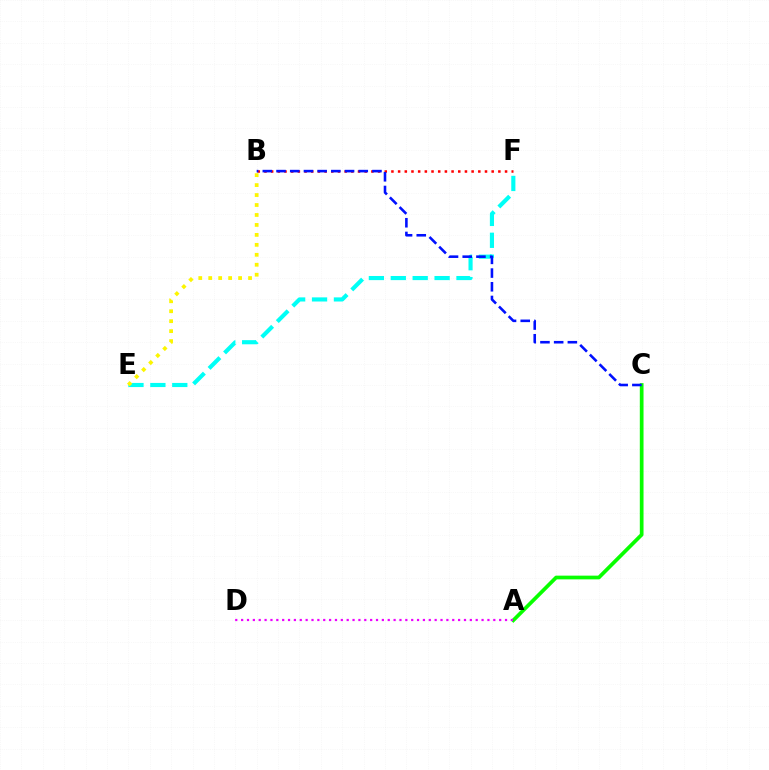{('B', 'F'): [{'color': '#ff0000', 'line_style': 'dotted', 'thickness': 1.82}], ('E', 'F'): [{'color': '#00fff6', 'line_style': 'dashed', 'thickness': 2.98}], ('A', 'C'): [{'color': '#08ff00', 'line_style': 'solid', 'thickness': 2.68}], ('A', 'D'): [{'color': '#ee00ff', 'line_style': 'dotted', 'thickness': 1.59}], ('B', 'C'): [{'color': '#0010ff', 'line_style': 'dashed', 'thickness': 1.86}], ('B', 'E'): [{'color': '#fcf500', 'line_style': 'dotted', 'thickness': 2.71}]}